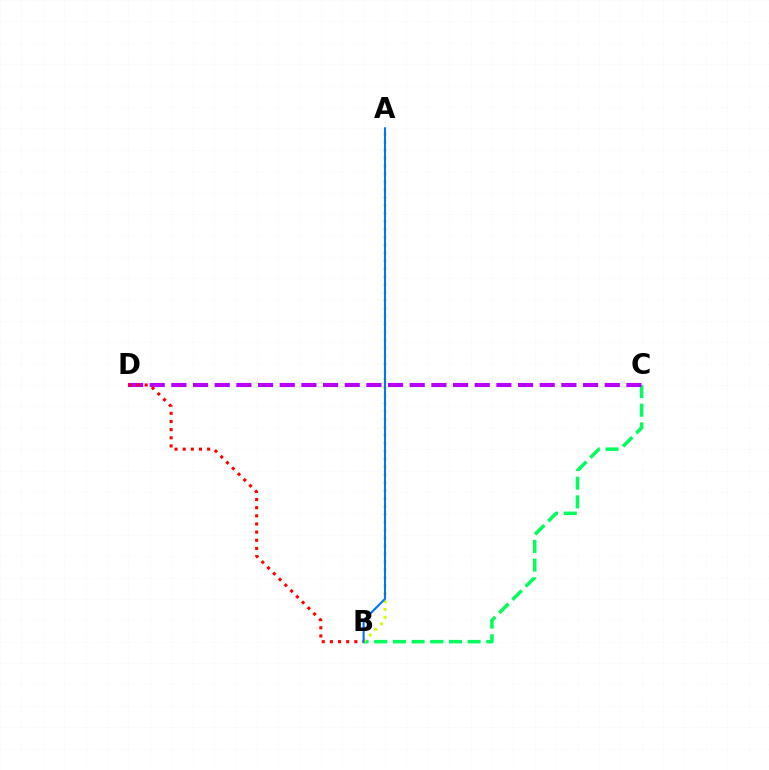{('B', 'C'): [{'color': '#00ff5c', 'line_style': 'dashed', 'thickness': 2.54}], ('C', 'D'): [{'color': '#b900ff', 'line_style': 'dashed', 'thickness': 2.94}], ('A', 'B'): [{'color': '#d1ff00', 'line_style': 'dotted', 'thickness': 2.15}, {'color': '#0074ff', 'line_style': 'solid', 'thickness': 1.51}], ('B', 'D'): [{'color': '#ff0000', 'line_style': 'dotted', 'thickness': 2.21}]}